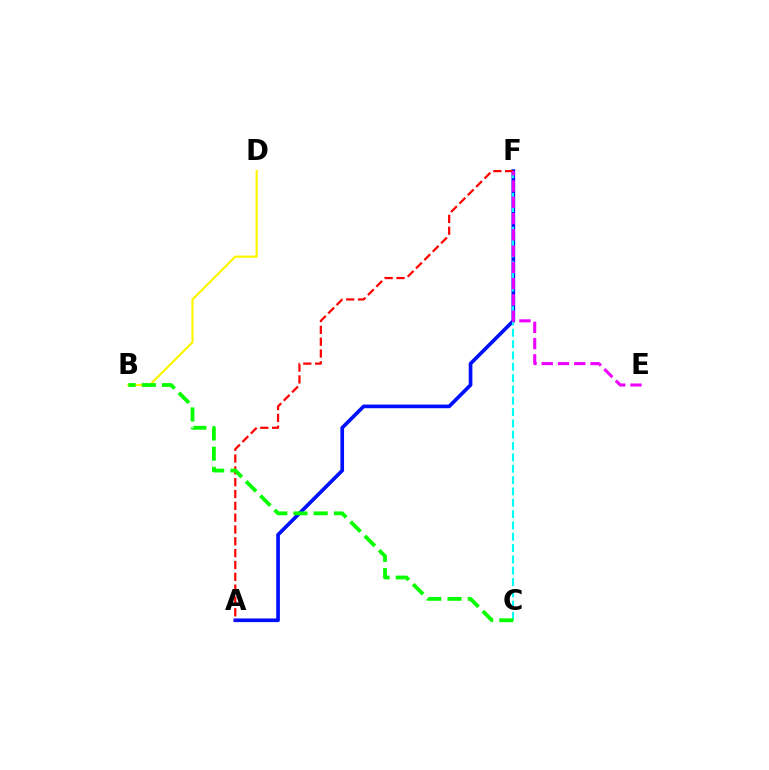{('A', 'F'): [{'color': '#0010ff', 'line_style': 'solid', 'thickness': 2.63}, {'color': '#ff0000', 'line_style': 'dashed', 'thickness': 1.61}], ('C', 'F'): [{'color': '#00fff6', 'line_style': 'dashed', 'thickness': 1.54}], ('E', 'F'): [{'color': '#ee00ff', 'line_style': 'dashed', 'thickness': 2.21}], ('B', 'D'): [{'color': '#fcf500', 'line_style': 'solid', 'thickness': 1.59}], ('B', 'C'): [{'color': '#08ff00', 'line_style': 'dashed', 'thickness': 2.74}]}